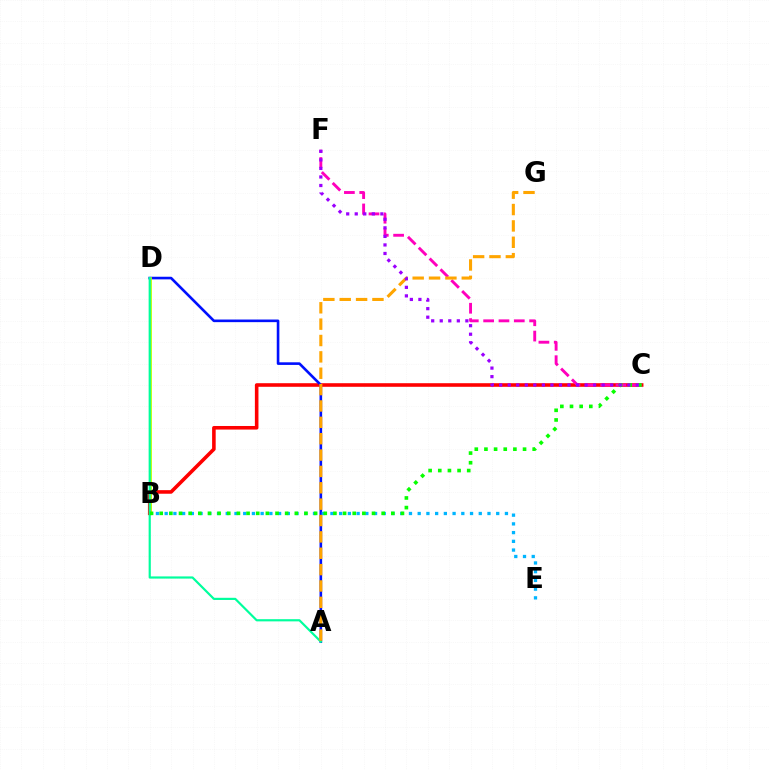{('B', 'C'): [{'color': '#ff0000', 'line_style': 'solid', 'thickness': 2.58}, {'color': '#08ff00', 'line_style': 'dotted', 'thickness': 2.62}], ('A', 'D'): [{'color': '#0010ff', 'line_style': 'solid', 'thickness': 1.89}, {'color': '#00ff9d', 'line_style': 'solid', 'thickness': 1.57}], ('B', 'D'): [{'color': '#b3ff00', 'line_style': 'solid', 'thickness': 1.99}], ('B', 'E'): [{'color': '#00b5ff', 'line_style': 'dotted', 'thickness': 2.37}], ('C', 'F'): [{'color': '#ff00bd', 'line_style': 'dashed', 'thickness': 2.08}, {'color': '#9b00ff', 'line_style': 'dotted', 'thickness': 2.32}], ('A', 'G'): [{'color': '#ffa500', 'line_style': 'dashed', 'thickness': 2.22}]}